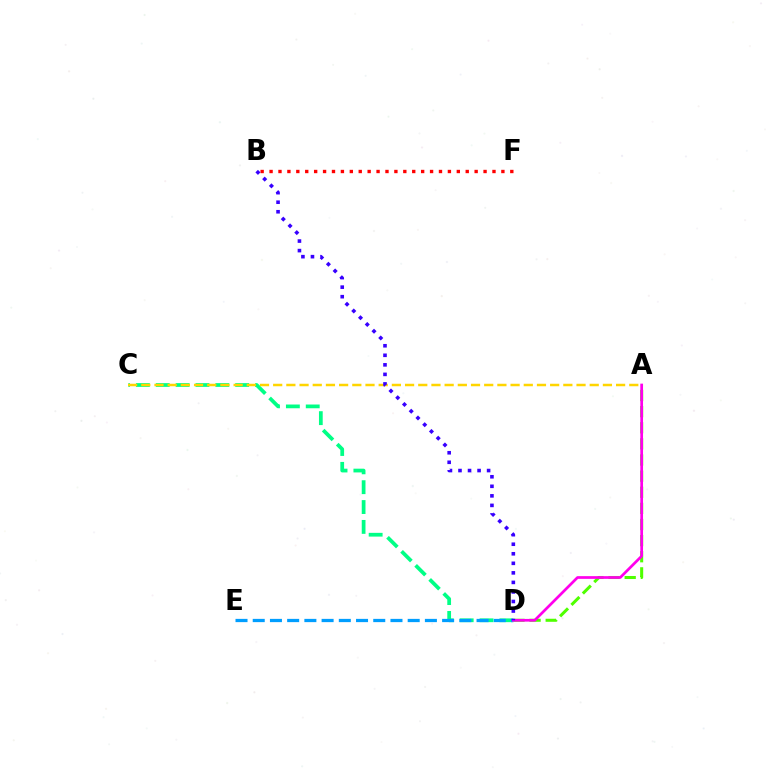{('B', 'F'): [{'color': '#ff0000', 'line_style': 'dotted', 'thickness': 2.42}], ('C', 'D'): [{'color': '#00ff86', 'line_style': 'dashed', 'thickness': 2.7}], ('A', 'C'): [{'color': '#ffd500', 'line_style': 'dashed', 'thickness': 1.79}], ('A', 'D'): [{'color': '#4fff00', 'line_style': 'dashed', 'thickness': 2.19}, {'color': '#ff00ed', 'line_style': 'solid', 'thickness': 1.96}], ('D', 'E'): [{'color': '#009eff', 'line_style': 'dashed', 'thickness': 2.34}], ('B', 'D'): [{'color': '#3700ff', 'line_style': 'dotted', 'thickness': 2.59}]}